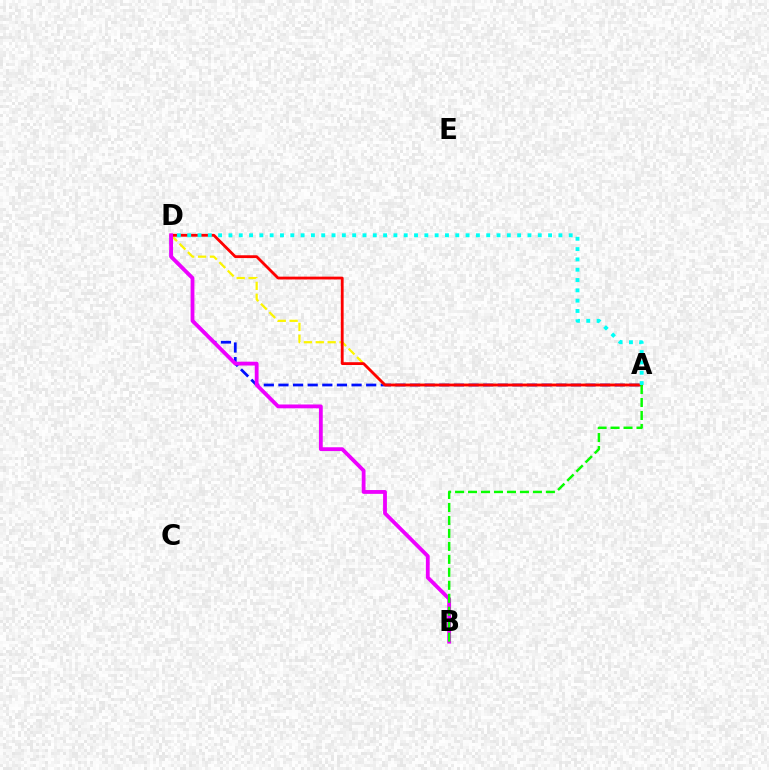{('A', 'D'): [{'color': '#0010ff', 'line_style': 'dashed', 'thickness': 1.99}, {'color': '#fcf500', 'line_style': 'dashed', 'thickness': 1.61}, {'color': '#ff0000', 'line_style': 'solid', 'thickness': 2.02}, {'color': '#00fff6', 'line_style': 'dotted', 'thickness': 2.8}], ('B', 'D'): [{'color': '#ee00ff', 'line_style': 'solid', 'thickness': 2.75}], ('A', 'B'): [{'color': '#08ff00', 'line_style': 'dashed', 'thickness': 1.76}]}